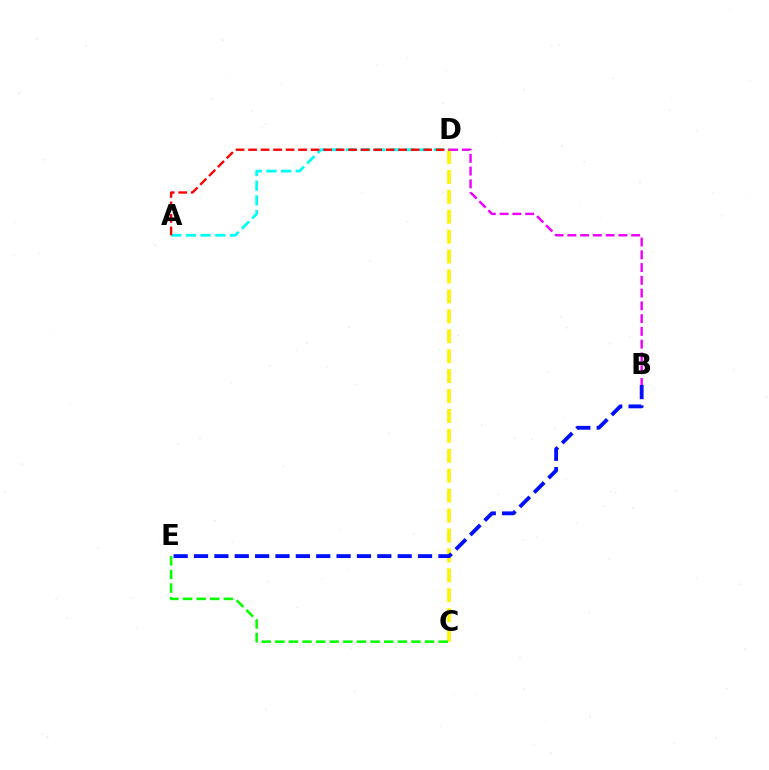{('C', 'D'): [{'color': '#fcf500', 'line_style': 'dashed', 'thickness': 2.71}], ('C', 'E'): [{'color': '#08ff00', 'line_style': 'dashed', 'thickness': 1.85}], ('A', 'D'): [{'color': '#00fff6', 'line_style': 'dashed', 'thickness': 1.99}, {'color': '#ff0000', 'line_style': 'dashed', 'thickness': 1.7}], ('B', 'D'): [{'color': '#ee00ff', 'line_style': 'dashed', 'thickness': 1.73}], ('B', 'E'): [{'color': '#0010ff', 'line_style': 'dashed', 'thickness': 2.77}]}